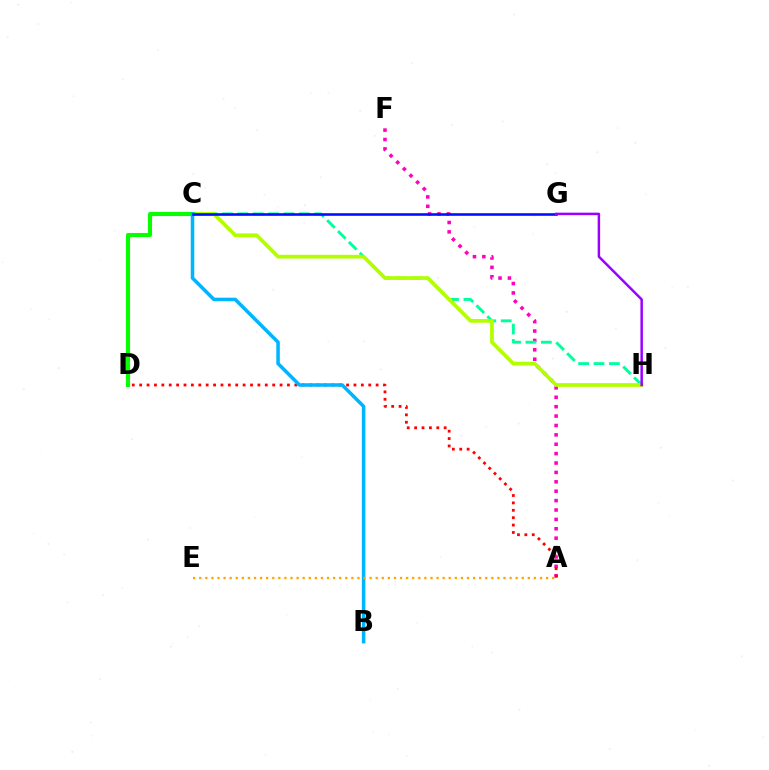{('A', 'F'): [{'color': '#ff00bd', 'line_style': 'dotted', 'thickness': 2.55}], ('A', 'D'): [{'color': '#ff0000', 'line_style': 'dotted', 'thickness': 2.01}], ('C', 'H'): [{'color': '#00ff9d', 'line_style': 'dashed', 'thickness': 2.09}, {'color': '#b3ff00', 'line_style': 'solid', 'thickness': 2.68}], ('C', 'D'): [{'color': '#08ff00', 'line_style': 'solid', 'thickness': 2.94}], ('B', 'C'): [{'color': '#00b5ff', 'line_style': 'solid', 'thickness': 2.54}], ('A', 'E'): [{'color': '#ffa500', 'line_style': 'dotted', 'thickness': 1.65}], ('C', 'G'): [{'color': '#0010ff', 'line_style': 'solid', 'thickness': 1.87}], ('G', 'H'): [{'color': '#9b00ff', 'line_style': 'solid', 'thickness': 1.78}]}